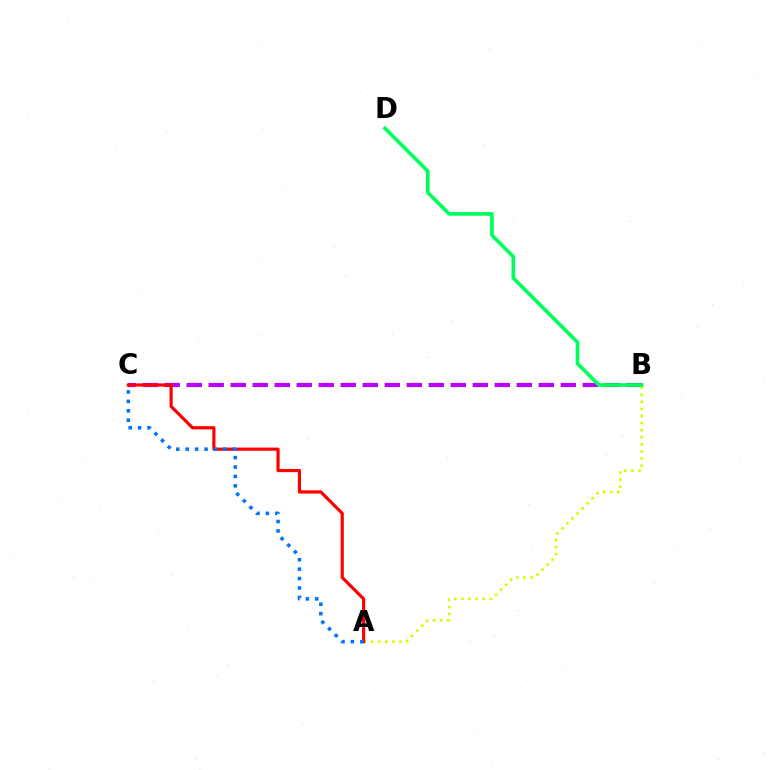{('B', 'C'): [{'color': '#b900ff', 'line_style': 'dashed', 'thickness': 2.99}], ('A', 'B'): [{'color': '#d1ff00', 'line_style': 'dotted', 'thickness': 1.93}], ('A', 'C'): [{'color': '#ff0000', 'line_style': 'solid', 'thickness': 2.28}, {'color': '#0074ff', 'line_style': 'dotted', 'thickness': 2.56}], ('B', 'D'): [{'color': '#00ff5c', 'line_style': 'solid', 'thickness': 2.63}]}